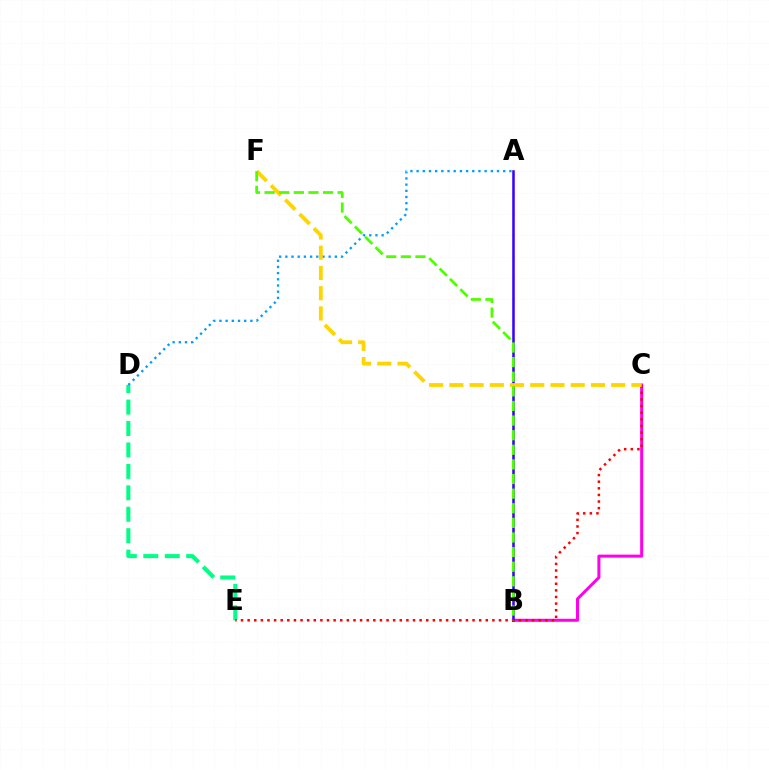{('B', 'C'): [{'color': '#ff00ed', 'line_style': 'solid', 'thickness': 2.17}], ('D', 'E'): [{'color': '#00ff86', 'line_style': 'dashed', 'thickness': 2.91}], ('A', 'B'): [{'color': '#3700ff', 'line_style': 'solid', 'thickness': 1.82}], ('C', 'E'): [{'color': '#ff0000', 'line_style': 'dotted', 'thickness': 1.8}], ('A', 'D'): [{'color': '#009eff', 'line_style': 'dotted', 'thickness': 1.68}], ('C', 'F'): [{'color': '#ffd500', 'line_style': 'dashed', 'thickness': 2.75}], ('B', 'F'): [{'color': '#4fff00', 'line_style': 'dashed', 'thickness': 1.99}]}